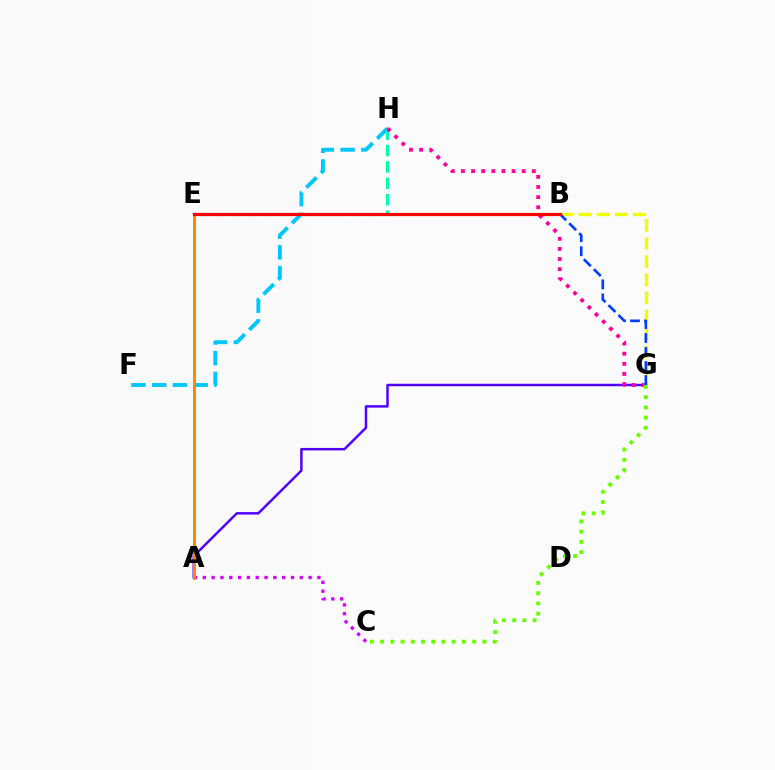{('A', 'G'): [{'color': '#4f00ff', 'line_style': 'solid', 'thickness': 1.78}], ('F', 'H'): [{'color': '#00c7ff', 'line_style': 'dashed', 'thickness': 2.82}], ('E', 'H'): [{'color': '#00ffaf', 'line_style': 'dashed', 'thickness': 2.23}], ('B', 'E'): [{'color': '#00ff27', 'line_style': 'dashed', 'thickness': 2.04}, {'color': '#ff0000', 'line_style': 'solid', 'thickness': 2.3}], ('A', 'C'): [{'color': '#d600ff', 'line_style': 'dotted', 'thickness': 2.4}], ('G', 'H'): [{'color': '#ff00a0', 'line_style': 'dotted', 'thickness': 2.75}], ('B', 'G'): [{'color': '#eeff00', 'line_style': 'dashed', 'thickness': 2.46}, {'color': '#003fff', 'line_style': 'dashed', 'thickness': 1.91}], ('A', 'E'): [{'color': '#ff8800', 'line_style': 'solid', 'thickness': 2.11}], ('C', 'G'): [{'color': '#66ff00', 'line_style': 'dotted', 'thickness': 2.78}]}